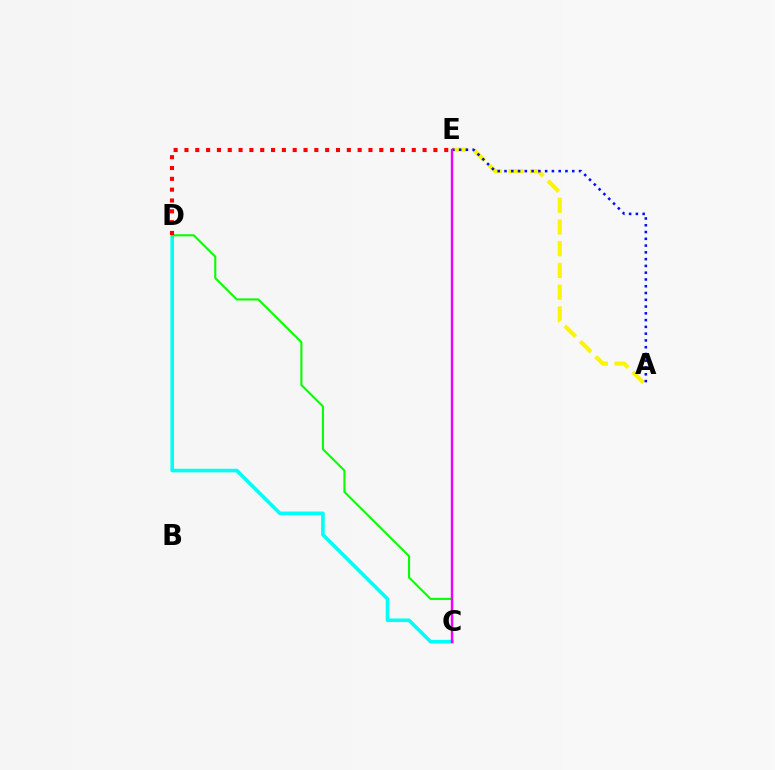{('A', 'E'): [{'color': '#fcf500', 'line_style': 'dashed', 'thickness': 2.95}, {'color': '#0010ff', 'line_style': 'dotted', 'thickness': 1.84}], ('C', 'D'): [{'color': '#00fff6', 'line_style': 'solid', 'thickness': 2.6}, {'color': '#08ff00', 'line_style': 'solid', 'thickness': 1.52}], ('C', 'E'): [{'color': '#ee00ff', 'line_style': 'solid', 'thickness': 1.72}], ('D', 'E'): [{'color': '#ff0000', 'line_style': 'dotted', 'thickness': 2.94}]}